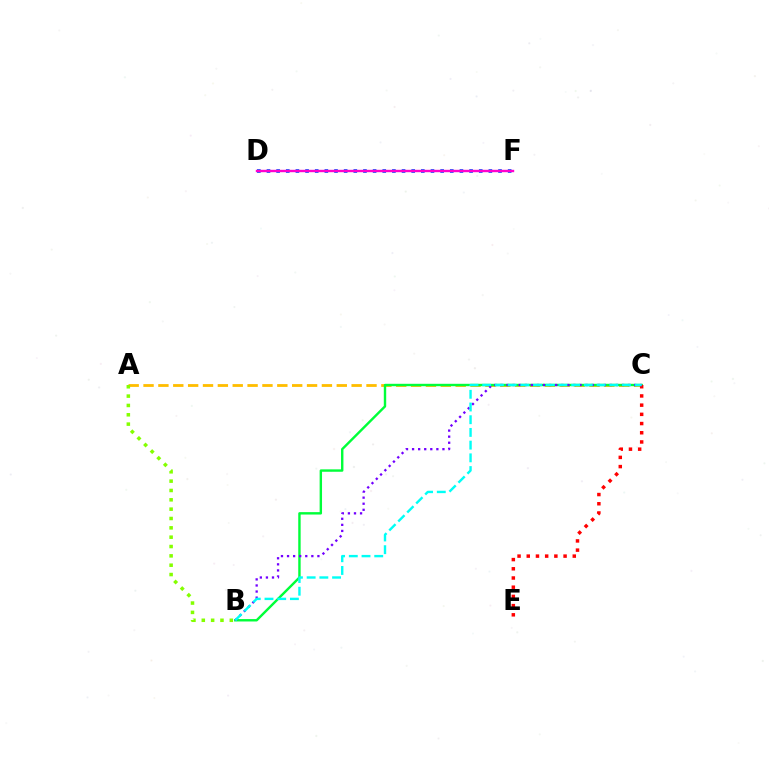{('D', 'F'): [{'color': '#004bff', 'line_style': 'dotted', 'thickness': 2.62}, {'color': '#ff00cf', 'line_style': 'solid', 'thickness': 1.72}], ('A', 'C'): [{'color': '#ffbd00', 'line_style': 'dashed', 'thickness': 2.02}], ('B', 'C'): [{'color': '#00ff39', 'line_style': 'solid', 'thickness': 1.73}, {'color': '#7200ff', 'line_style': 'dotted', 'thickness': 1.65}, {'color': '#00fff6', 'line_style': 'dashed', 'thickness': 1.73}], ('C', 'E'): [{'color': '#ff0000', 'line_style': 'dotted', 'thickness': 2.5}], ('A', 'B'): [{'color': '#84ff00', 'line_style': 'dotted', 'thickness': 2.54}]}